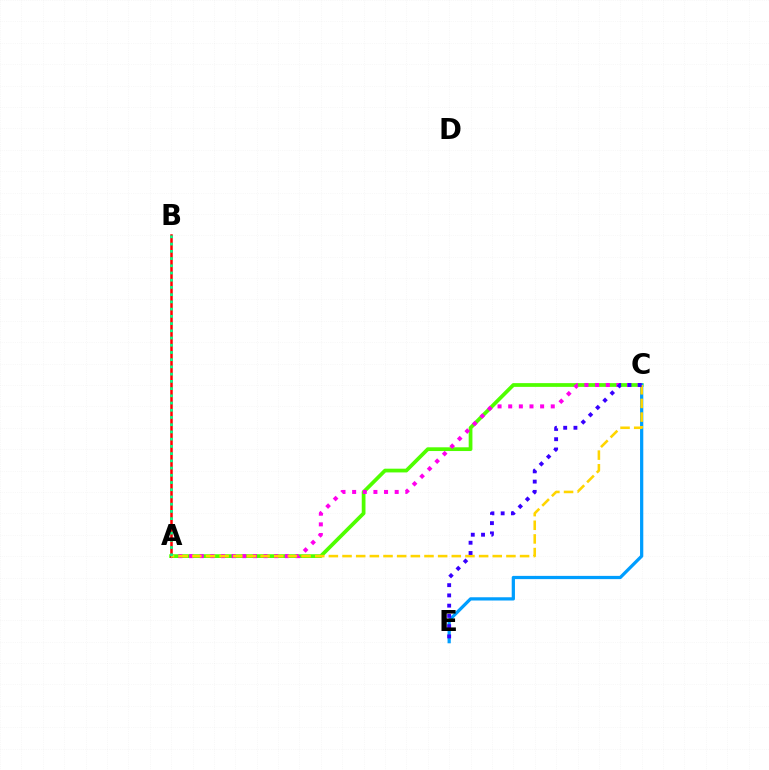{('A', 'C'): [{'color': '#4fff00', 'line_style': 'solid', 'thickness': 2.69}, {'color': '#ff00ed', 'line_style': 'dotted', 'thickness': 2.89}, {'color': '#ffd500', 'line_style': 'dashed', 'thickness': 1.86}], ('A', 'B'): [{'color': '#ff0000', 'line_style': 'solid', 'thickness': 1.8}, {'color': '#00ff86', 'line_style': 'dotted', 'thickness': 1.96}], ('C', 'E'): [{'color': '#009eff', 'line_style': 'solid', 'thickness': 2.34}, {'color': '#3700ff', 'line_style': 'dotted', 'thickness': 2.79}]}